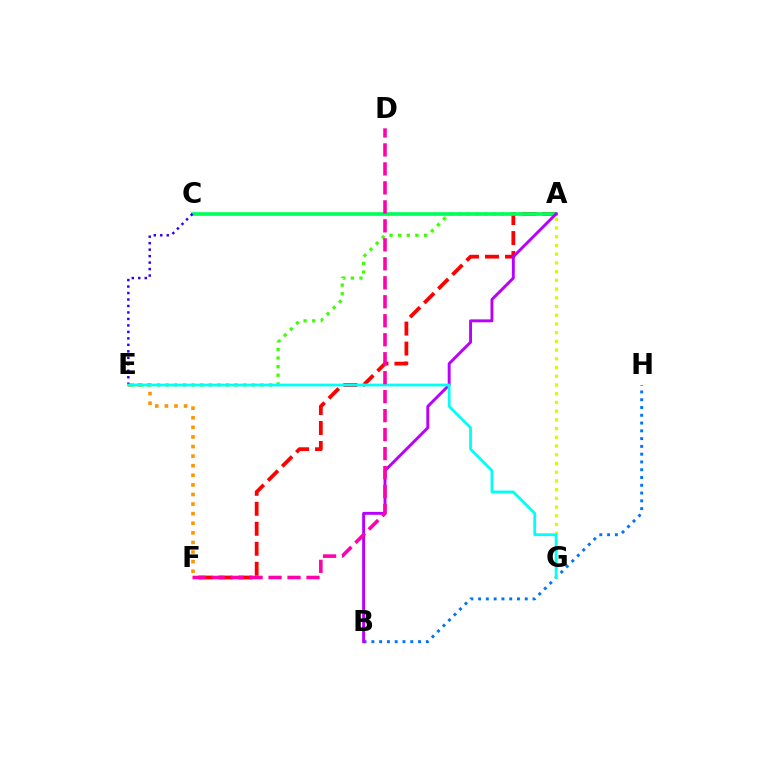{('E', 'F'): [{'color': '#ff9400', 'line_style': 'dotted', 'thickness': 2.61}], ('A', 'E'): [{'color': '#3dff00', 'line_style': 'dotted', 'thickness': 2.34}], ('A', 'F'): [{'color': '#ff0000', 'line_style': 'dashed', 'thickness': 2.72}], ('B', 'H'): [{'color': '#0074ff', 'line_style': 'dotted', 'thickness': 2.11}], ('A', 'C'): [{'color': '#00ff5c', 'line_style': 'solid', 'thickness': 2.64}], ('C', 'E'): [{'color': '#2500ff', 'line_style': 'dotted', 'thickness': 1.76}], ('A', 'B'): [{'color': '#b900ff', 'line_style': 'solid', 'thickness': 2.09}], ('A', 'G'): [{'color': '#d1ff00', 'line_style': 'dotted', 'thickness': 2.37}], ('E', 'G'): [{'color': '#00fff6', 'line_style': 'solid', 'thickness': 2.0}], ('D', 'F'): [{'color': '#ff00ac', 'line_style': 'dashed', 'thickness': 2.58}]}